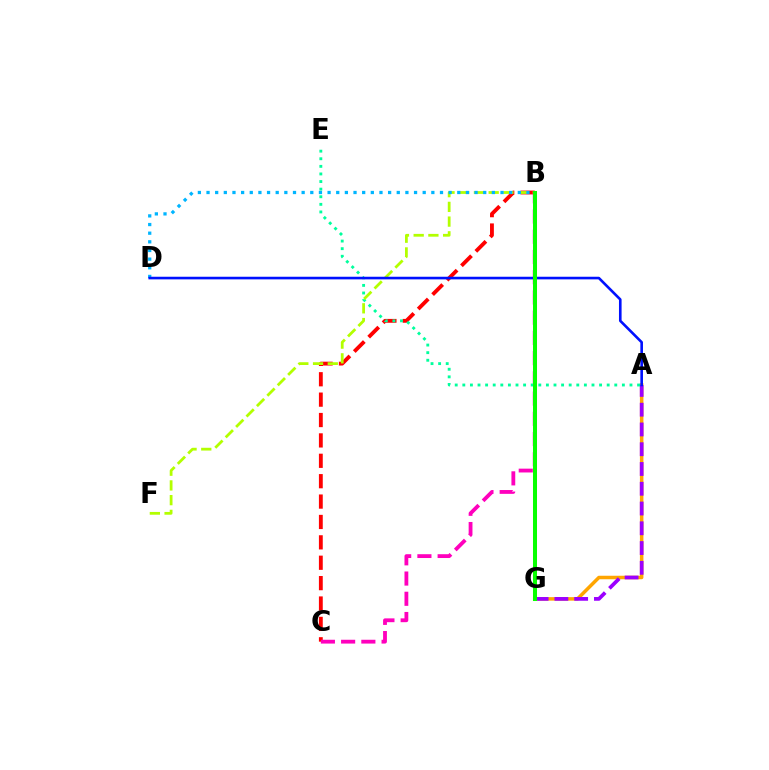{('A', 'G'): [{'color': '#ffa500', 'line_style': 'solid', 'thickness': 2.52}, {'color': '#9b00ff', 'line_style': 'dashed', 'thickness': 2.69}], ('B', 'C'): [{'color': '#ff0000', 'line_style': 'dashed', 'thickness': 2.77}, {'color': '#ff00bd', 'line_style': 'dashed', 'thickness': 2.75}], ('A', 'E'): [{'color': '#00ff9d', 'line_style': 'dotted', 'thickness': 2.06}], ('B', 'F'): [{'color': '#b3ff00', 'line_style': 'dashed', 'thickness': 2.0}], ('B', 'D'): [{'color': '#00b5ff', 'line_style': 'dotted', 'thickness': 2.35}], ('A', 'D'): [{'color': '#0010ff', 'line_style': 'solid', 'thickness': 1.88}], ('B', 'G'): [{'color': '#08ff00', 'line_style': 'solid', 'thickness': 2.9}]}